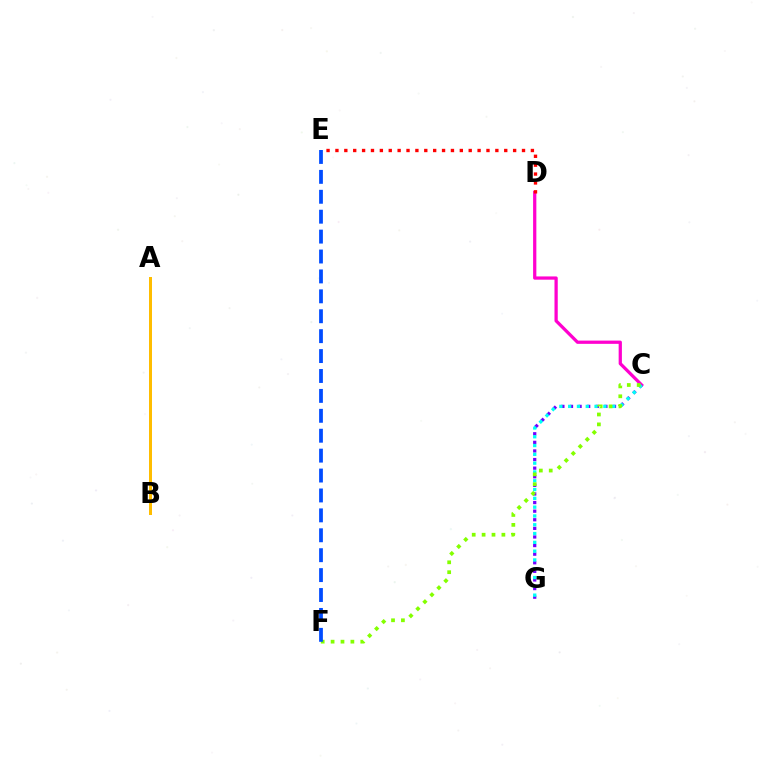{('C', 'D'): [{'color': '#ff00cf', 'line_style': 'solid', 'thickness': 2.34}], ('C', 'G'): [{'color': '#7200ff', 'line_style': 'dotted', 'thickness': 2.34}, {'color': '#00fff6', 'line_style': 'dotted', 'thickness': 2.39}], ('C', 'F'): [{'color': '#84ff00', 'line_style': 'dotted', 'thickness': 2.69}], ('E', 'F'): [{'color': '#004bff', 'line_style': 'dashed', 'thickness': 2.71}], ('A', 'B'): [{'color': '#00ff39', 'line_style': 'dotted', 'thickness': 2.12}, {'color': '#ffbd00', 'line_style': 'solid', 'thickness': 2.16}], ('D', 'E'): [{'color': '#ff0000', 'line_style': 'dotted', 'thickness': 2.41}]}